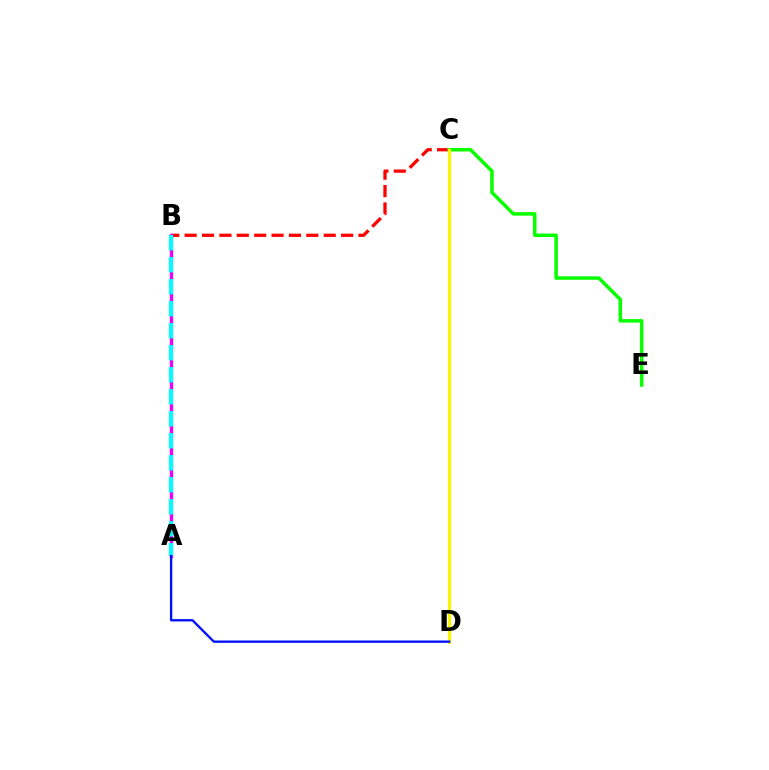{('B', 'C'): [{'color': '#ff0000', 'line_style': 'dashed', 'thickness': 2.36}], ('A', 'B'): [{'color': '#ee00ff', 'line_style': 'solid', 'thickness': 2.41}, {'color': '#00fff6', 'line_style': 'dashed', 'thickness': 2.99}], ('C', 'E'): [{'color': '#08ff00', 'line_style': 'solid', 'thickness': 2.53}], ('C', 'D'): [{'color': '#fcf500', 'line_style': 'solid', 'thickness': 2.28}], ('A', 'D'): [{'color': '#0010ff', 'line_style': 'solid', 'thickness': 1.69}]}